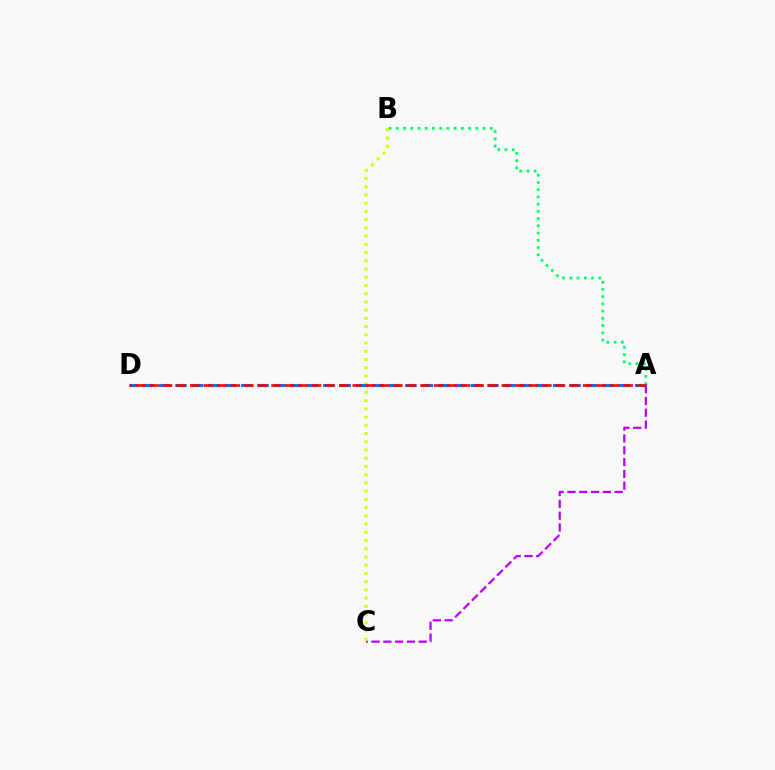{('A', 'C'): [{'color': '#b900ff', 'line_style': 'dashed', 'thickness': 1.6}], ('A', 'B'): [{'color': '#00ff5c', 'line_style': 'dotted', 'thickness': 1.96}], ('B', 'C'): [{'color': '#d1ff00', 'line_style': 'dotted', 'thickness': 2.24}], ('A', 'D'): [{'color': '#0074ff', 'line_style': 'dashed', 'thickness': 2.23}, {'color': '#ff0000', 'line_style': 'dashed', 'thickness': 1.84}]}